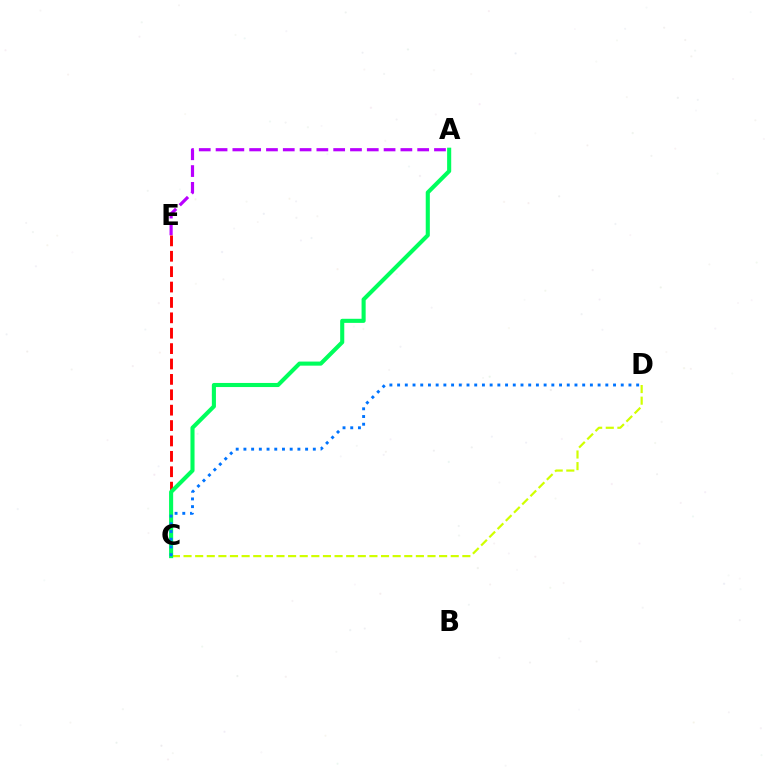{('A', 'E'): [{'color': '#b900ff', 'line_style': 'dashed', 'thickness': 2.28}], ('C', 'E'): [{'color': '#ff0000', 'line_style': 'dashed', 'thickness': 2.09}], ('C', 'D'): [{'color': '#d1ff00', 'line_style': 'dashed', 'thickness': 1.58}, {'color': '#0074ff', 'line_style': 'dotted', 'thickness': 2.1}], ('A', 'C'): [{'color': '#00ff5c', 'line_style': 'solid', 'thickness': 2.94}]}